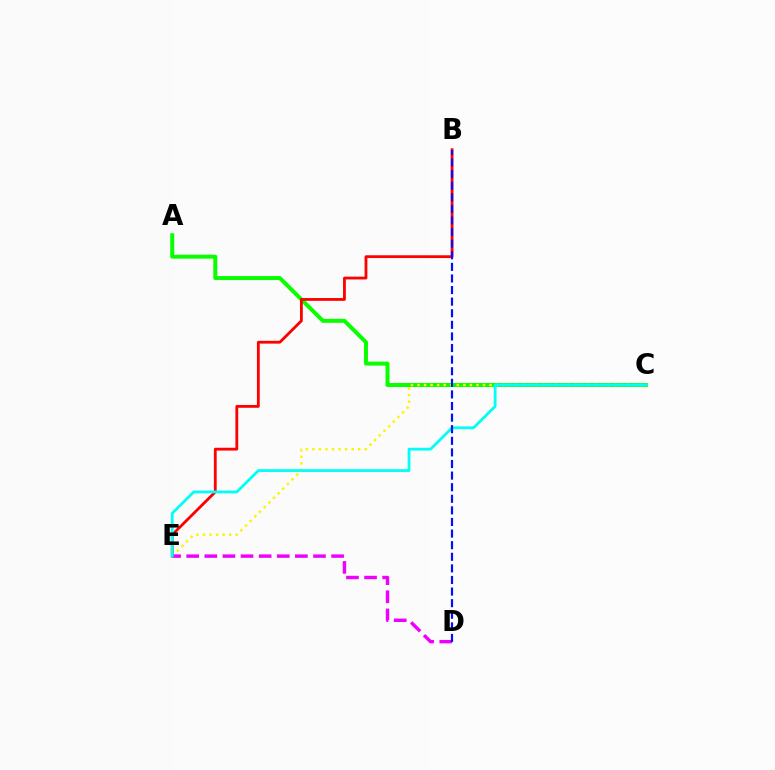{('A', 'C'): [{'color': '#08ff00', 'line_style': 'solid', 'thickness': 2.87}], ('C', 'E'): [{'color': '#fcf500', 'line_style': 'dotted', 'thickness': 1.78}, {'color': '#00fff6', 'line_style': 'solid', 'thickness': 2.01}], ('D', 'E'): [{'color': '#ee00ff', 'line_style': 'dashed', 'thickness': 2.46}], ('B', 'E'): [{'color': '#ff0000', 'line_style': 'solid', 'thickness': 2.02}], ('B', 'D'): [{'color': '#0010ff', 'line_style': 'dashed', 'thickness': 1.58}]}